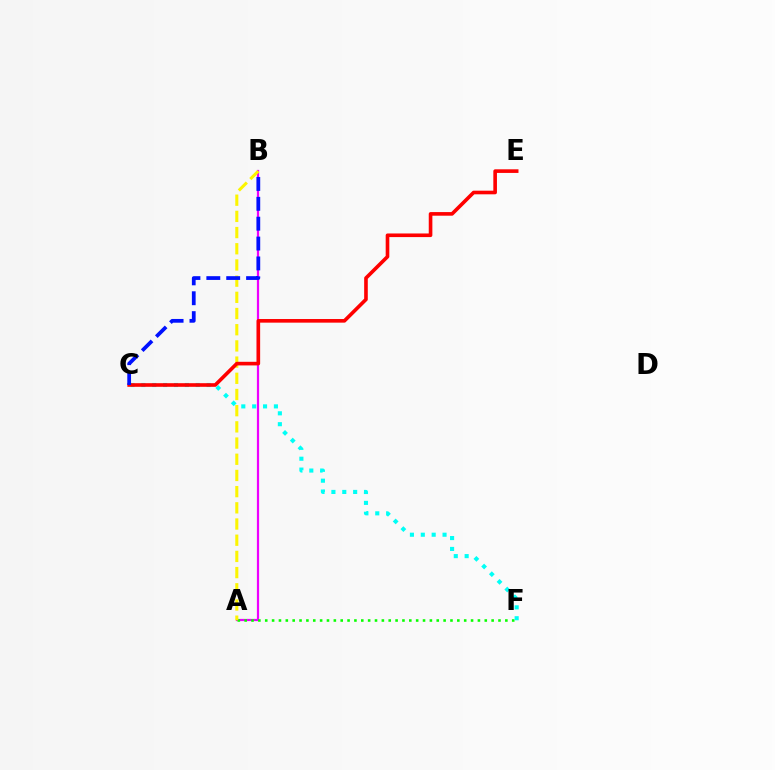{('A', 'B'): [{'color': '#ee00ff', 'line_style': 'solid', 'thickness': 1.6}, {'color': '#fcf500', 'line_style': 'dashed', 'thickness': 2.2}], ('A', 'F'): [{'color': '#08ff00', 'line_style': 'dotted', 'thickness': 1.86}], ('C', 'F'): [{'color': '#00fff6', 'line_style': 'dotted', 'thickness': 2.95}], ('C', 'E'): [{'color': '#ff0000', 'line_style': 'solid', 'thickness': 2.61}], ('B', 'C'): [{'color': '#0010ff', 'line_style': 'dashed', 'thickness': 2.7}]}